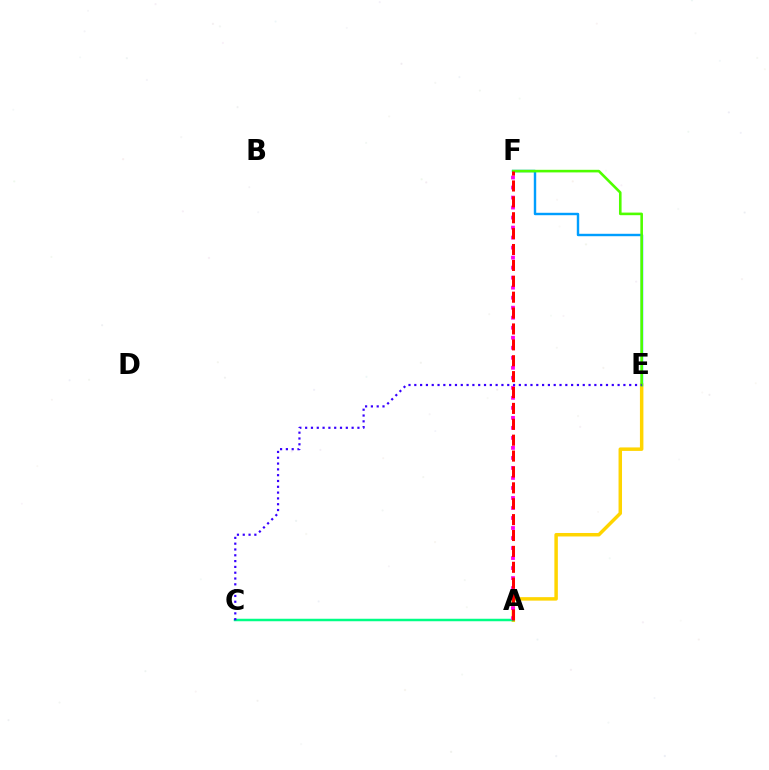{('A', 'E'): [{'color': '#ffd500', 'line_style': 'solid', 'thickness': 2.5}], ('E', 'F'): [{'color': '#009eff', 'line_style': 'solid', 'thickness': 1.74}, {'color': '#4fff00', 'line_style': 'solid', 'thickness': 1.87}], ('A', 'C'): [{'color': '#00ff86', 'line_style': 'solid', 'thickness': 1.79}], ('A', 'F'): [{'color': '#ff00ed', 'line_style': 'dotted', 'thickness': 2.72}, {'color': '#ff0000', 'line_style': 'dashed', 'thickness': 2.16}], ('C', 'E'): [{'color': '#3700ff', 'line_style': 'dotted', 'thickness': 1.58}]}